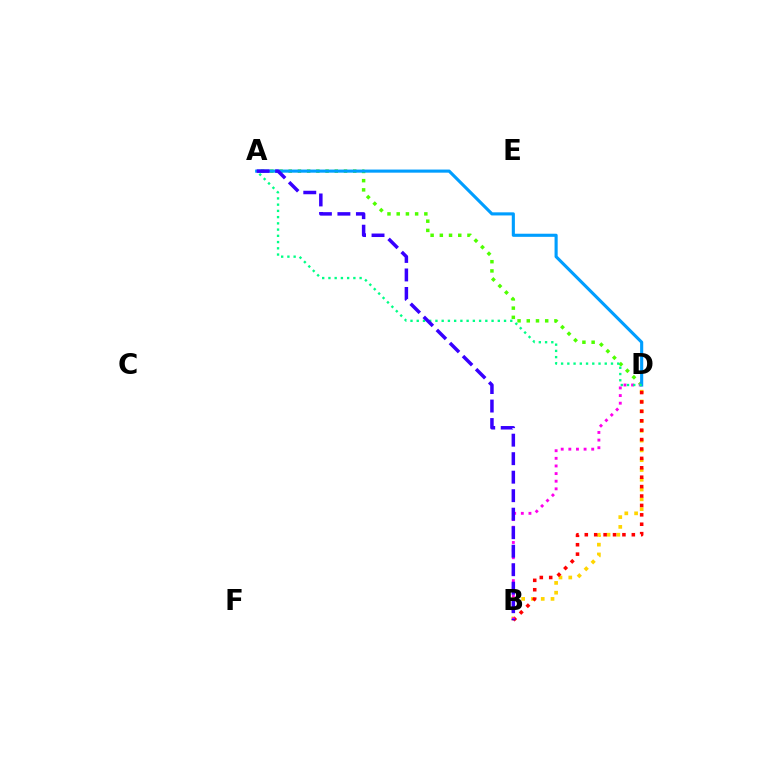{('B', 'D'): [{'color': '#ffd500', 'line_style': 'dotted', 'thickness': 2.66}, {'color': '#ff0000', 'line_style': 'dotted', 'thickness': 2.56}, {'color': '#ff00ed', 'line_style': 'dotted', 'thickness': 2.07}], ('A', 'D'): [{'color': '#4fff00', 'line_style': 'dotted', 'thickness': 2.5}, {'color': '#009eff', 'line_style': 'solid', 'thickness': 2.24}, {'color': '#00ff86', 'line_style': 'dotted', 'thickness': 1.69}], ('A', 'B'): [{'color': '#3700ff', 'line_style': 'dashed', 'thickness': 2.51}]}